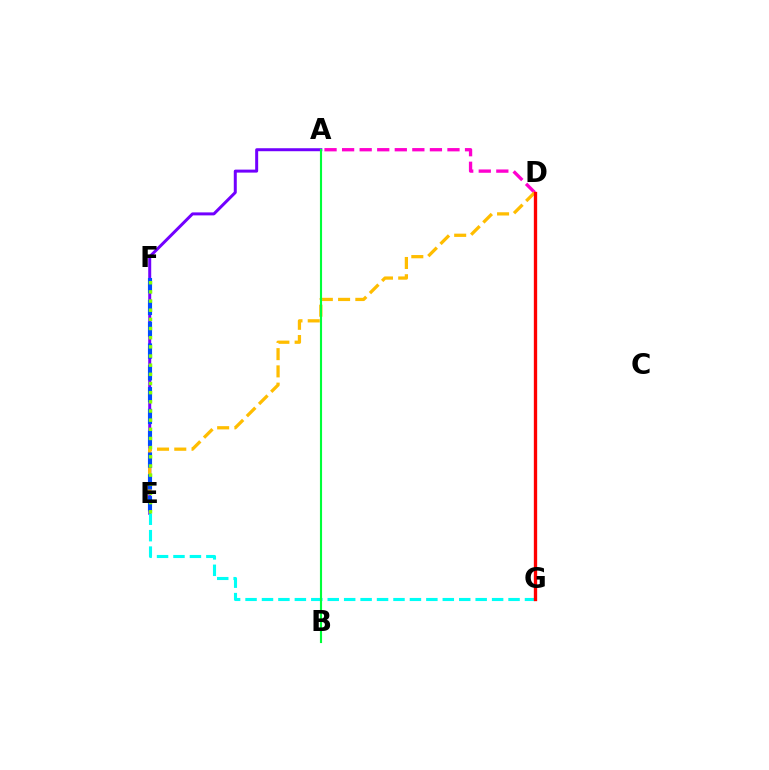{('A', 'D'): [{'color': '#ff00cf', 'line_style': 'dashed', 'thickness': 2.39}], ('A', 'E'): [{'color': '#7200ff', 'line_style': 'solid', 'thickness': 2.15}], ('E', 'G'): [{'color': '#00fff6', 'line_style': 'dashed', 'thickness': 2.23}], ('D', 'E'): [{'color': '#ffbd00', 'line_style': 'dashed', 'thickness': 2.34}], ('E', 'F'): [{'color': '#004bff', 'line_style': 'dashed', 'thickness': 2.96}, {'color': '#84ff00', 'line_style': 'dotted', 'thickness': 2.49}], ('A', 'B'): [{'color': '#00ff39', 'line_style': 'solid', 'thickness': 1.54}], ('D', 'G'): [{'color': '#ff0000', 'line_style': 'solid', 'thickness': 2.4}]}